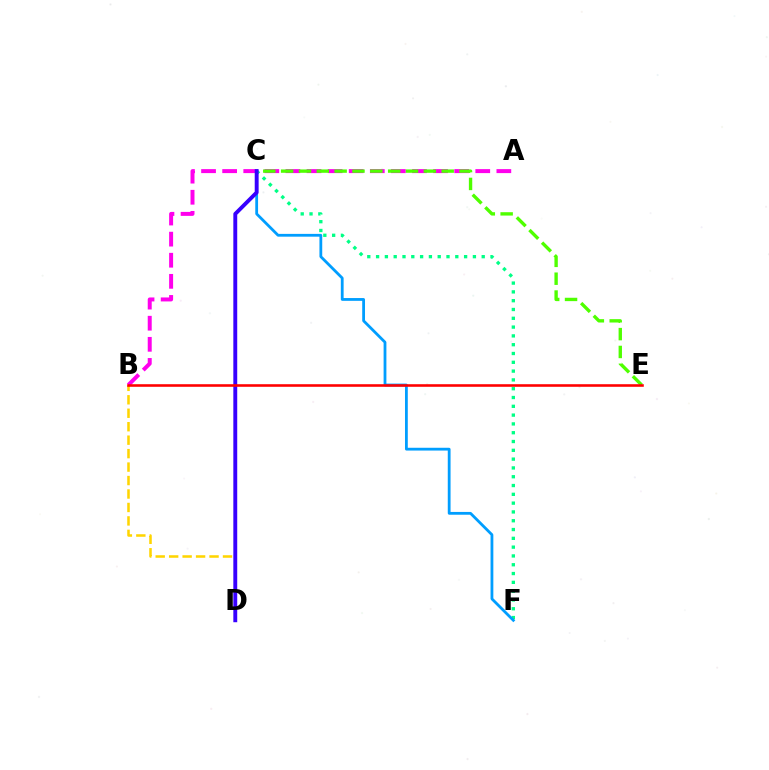{('C', 'F'): [{'color': '#00ff86', 'line_style': 'dotted', 'thickness': 2.39}, {'color': '#009eff', 'line_style': 'solid', 'thickness': 2.01}], ('B', 'D'): [{'color': '#ffd500', 'line_style': 'dashed', 'thickness': 1.83}], ('A', 'B'): [{'color': '#ff00ed', 'line_style': 'dashed', 'thickness': 2.87}], ('C', 'E'): [{'color': '#4fff00', 'line_style': 'dashed', 'thickness': 2.42}], ('C', 'D'): [{'color': '#3700ff', 'line_style': 'solid', 'thickness': 2.8}], ('B', 'E'): [{'color': '#ff0000', 'line_style': 'solid', 'thickness': 1.86}]}